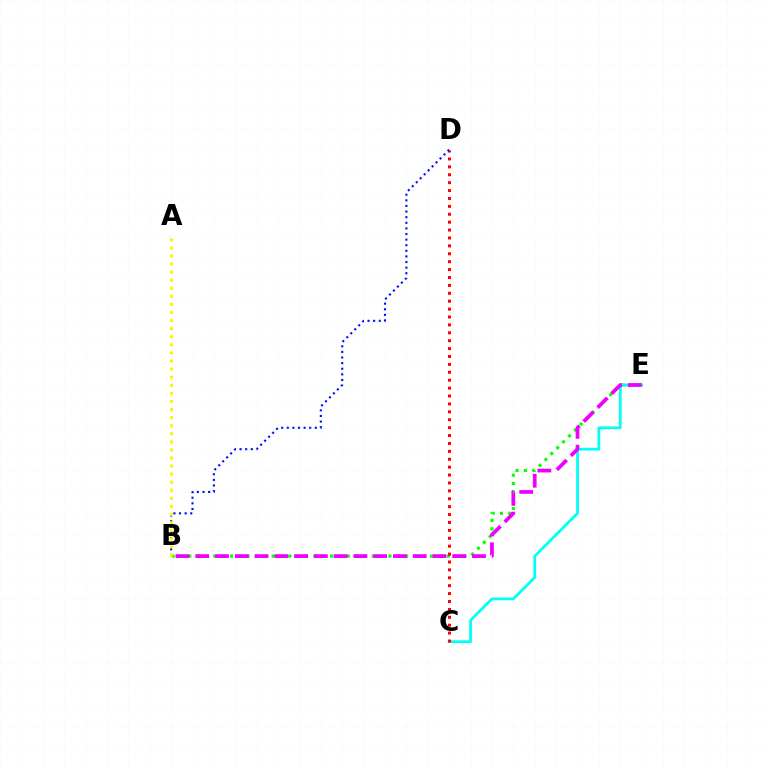{('B', 'E'): [{'color': '#08ff00', 'line_style': 'dotted', 'thickness': 2.27}, {'color': '#ee00ff', 'line_style': 'dashed', 'thickness': 2.69}], ('C', 'E'): [{'color': '#00fff6', 'line_style': 'solid', 'thickness': 1.98}], ('C', 'D'): [{'color': '#ff0000', 'line_style': 'dotted', 'thickness': 2.15}], ('B', 'D'): [{'color': '#0010ff', 'line_style': 'dotted', 'thickness': 1.52}], ('A', 'B'): [{'color': '#fcf500', 'line_style': 'dotted', 'thickness': 2.2}]}